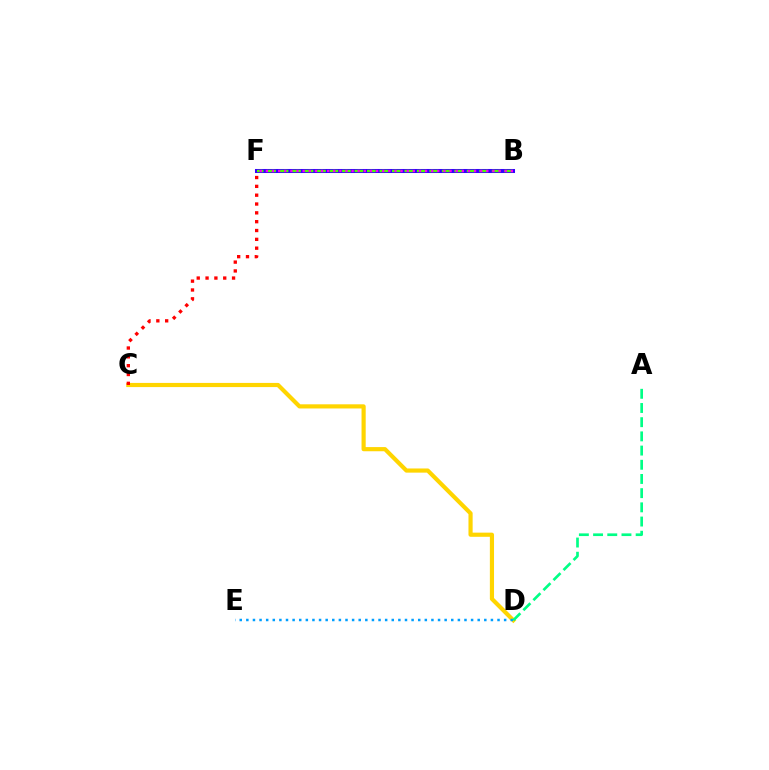{('B', 'F'): [{'color': '#3700ff', 'line_style': 'solid', 'thickness': 2.9}, {'color': '#4fff00', 'line_style': 'dashed', 'thickness': 1.7}, {'color': '#ff00ed', 'line_style': 'dotted', 'thickness': 1.66}], ('C', 'D'): [{'color': '#ffd500', 'line_style': 'solid', 'thickness': 3.0}], ('D', 'E'): [{'color': '#009eff', 'line_style': 'dotted', 'thickness': 1.8}], ('A', 'D'): [{'color': '#00ff86', 'line_style': 'dashed', 'thickness': 1.93}], ('C', 'F'): [{'color': '#ff0000', 'line_style': 'dotted', 'thickness': 2.4}]}